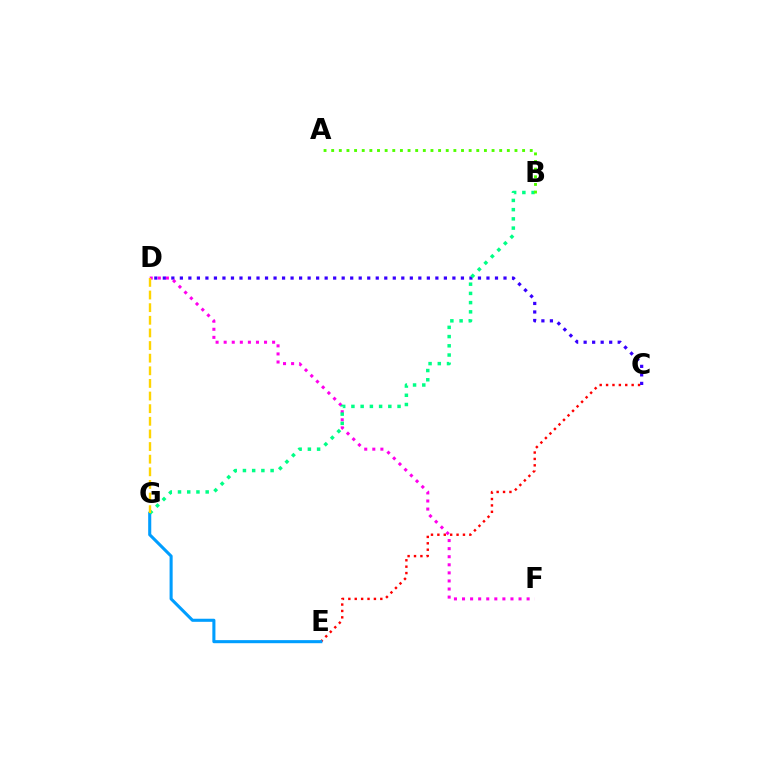{('C', 'E'): [{'color': '#ff0000', 'line_style': 'dotted', 'thickness': 1.74}], ('C', 'D'): [{'color': '#3700ff', 'line_style': 'dotted', 'thickness': 2.31}], ('D', 'F'): [{'color': '#ff00ed', 'line_style': 'dotted', 'thickness': 2.19}], ('E', 'G'): [{'color': '#009eff', 'line_style': 'solid', 'thickness': 2.21}], ('B', 'G'): [{'color': '#00ff86', 'line_style': 'dotted', 'thickness': 2.51}], ('D', 'G'): [{'color': '#ffd500', 'line_style': 'dashed', 'thickness': 1.72}], ('A', 'B'): [{'color': '#4fff00', 'line_style': 'dotted', 'thickness': 2.07}]}